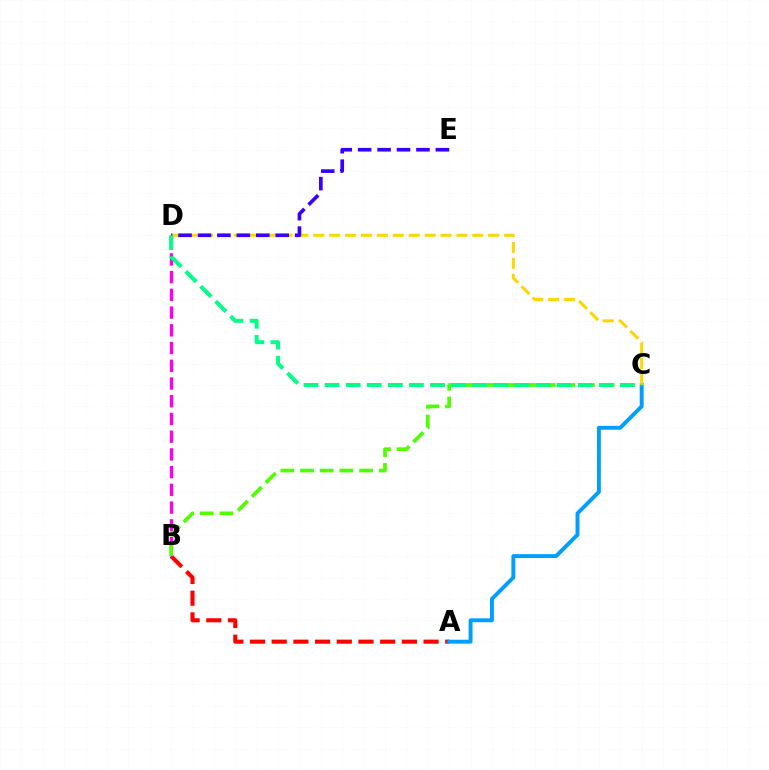{('A', 'B'): [{'color': '#ff0000', 'line_style': 'dashed', 'thickness': 2.95}], ('B', 'D'): [{'color': '#ff00ed', 'line_style': 'dashed', 'thickness': 2.41}], ('B', 'C'): [{'color': '#4fff00', 'line_style': 'dashed', 'thickness': 2.67}], ('A', 'C'): [{'color': '#009eff', 'line_style': 'solid', 'thickness': 2.81}], ('C', 'D'): [{'color': '#ffd500', 'line_style': 'dashed', 'thickness': 2.16}, {'color': '#00ff86', 'line_style': 'dashed', 'thickness': 2.87}], ('D', 'E'): [{'color': '#3700ff', 'line_style': 'dashed', 'thickness': 2.64}]}